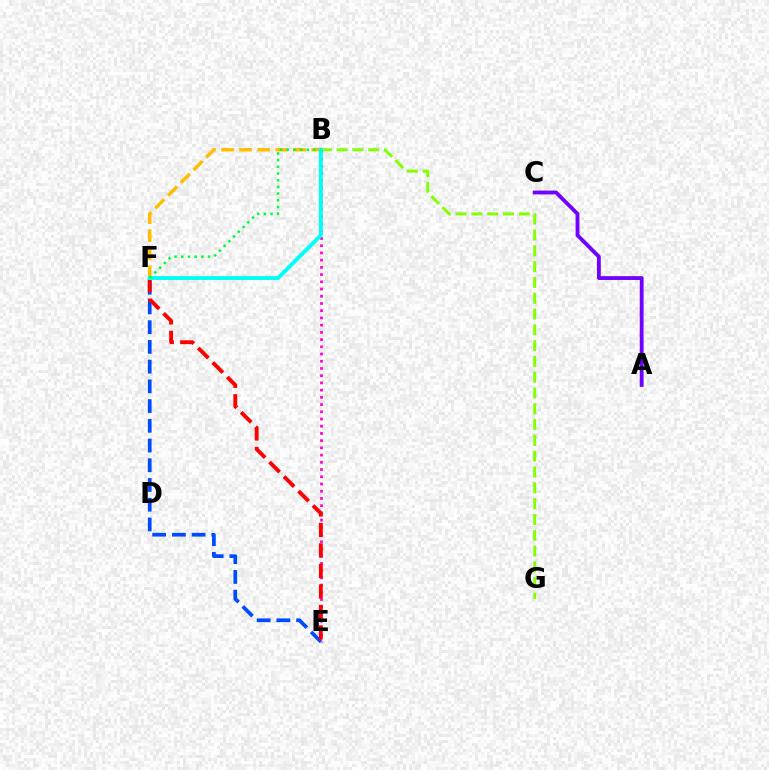{('B', 'G'): [{'color': '#84ff00', 'line_style': 'dashed', 'thickness': 2.15}], ('A', 'C'): [{'color': '#7200ff', 'line_style': 'solid', 'thickness': 2.75}], ('B', 'E'): [{'color': '#ff00cf', 'line_style': 'dotted', 'thickness': 1.96}], ('B', 'F'): [{'color': '#ffbd00', 'line_style': 'dashed', 'thickness': 2.45}, {'color': '#00fff6', 'line_style': 'solid', 'thickness': 2.82}, {'color': '#00ff39', 'line_style': 'dotted', 'thickness': 1.82}], ('E', 'F'): [{'color': '#004bff', 'line_style': 'dashed', 'thickness': 2.68}, {'color': '#ff0000', 'line_style': 'dashed', 'thickness': 2.79}]}